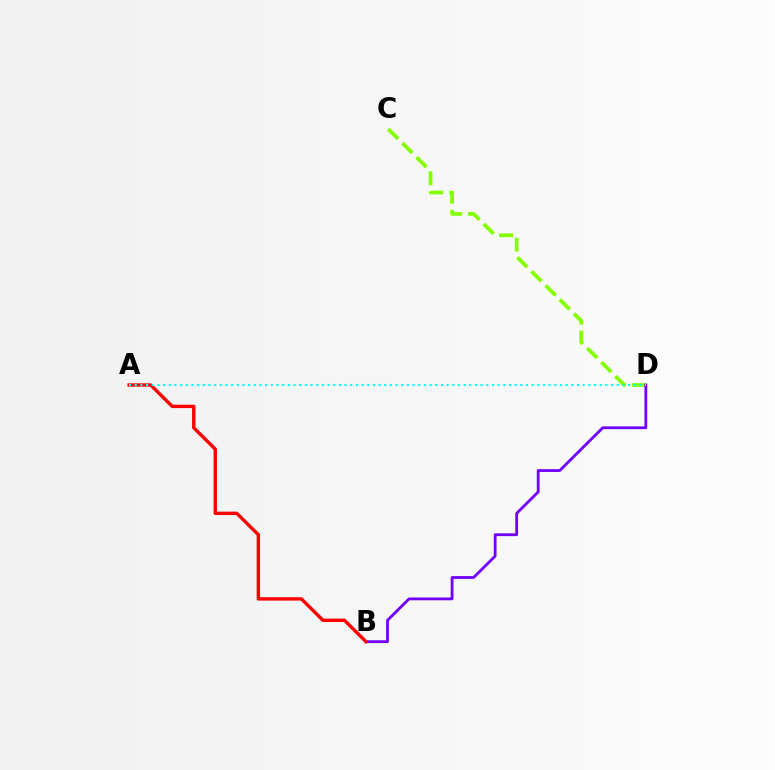{('C', 'D'): [{'color': '#84ff00', 'line_style': 'dashed', 'thickness': 2.71}], ('B', 'D'): [{'color': '#7200ff', 'line_style': 'solid', 'thickness': 2.02}], ('A', 'B'): [{'color': '#ff0000', 'line_style': 'solid', 'thickness': 2.43}], ('A', 'D'): [{'color': '#00fff6', 'line_style': 'dotted', 'thickness': 1.54}]}